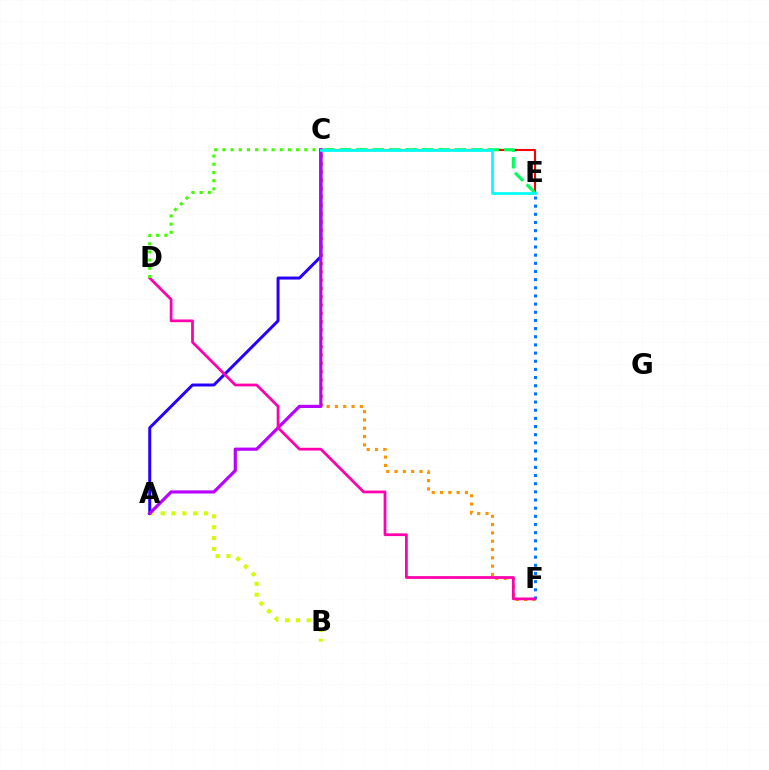{('E', 'F'): [{'color': '#0074ff', 'line_style': 'dotted', 'thickness': 2.22}], ('A', 'B'): [{'color': '#d1ff00', 'line_style': 'dotted', 'thickness': 2.95}], ('C', 'E'): [{'color': '#ff0000', 'line_style': 'solid', 'thickness': 1.52}, {'color': '#00ff5c', 'line_style': 'dashed', 'thickness': 2.24}, {'color': '#00fff6', 'line_style': 'solid', 'thickness': 1.98}], ('C', 'F'): [{'color': '#ff9400', 'line_style': 'dotted', 'thickness': 2.26}], ('A', 'C'): [{'color': '#2500ff', 'line_style': 'solid', 'thickness': 2.15}, {'color': '#b900ff', 'line_style': 'solid', 'thickness': 2.28}], ('D', 'F'): [{'color': '#ff00ac', 'line_style': 'solid', 'thickness': 1.98}], ('C', 'D'): [{'color': '#3dff00', 'line_style': 'dotted', 'thickness': 2.23}]}